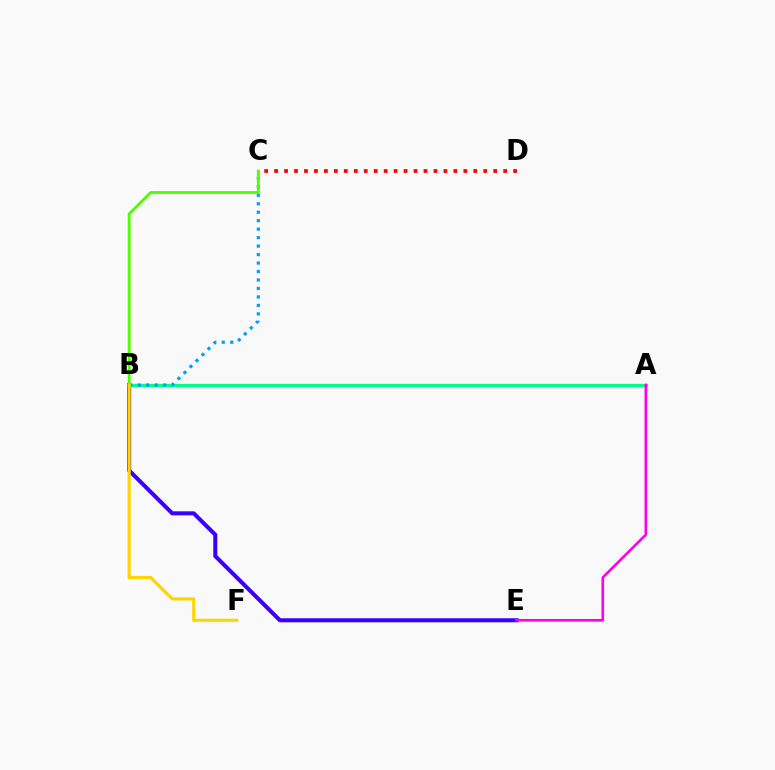{('B', 'E'): [{'color': '#3700ff', 'line_style': 'solid', 'thickness': 2.9}], ('A', 'B'): [{'color': '#00ff86', 'line_style': 'solid', 'thickness': 2.4}], ('A', 'E'): [{'color': '#ff00ed', 'line_style': 'solid', 'thickness': 1.89}], ('B', 'C'): [{'color': '#009eff', 'line_style': 'dotted', 'thickness': 2.3}, {'color': '#4fff00', 'line_style': 'solid', 'thickness': 2.06}], ('C', 'D'): [{'color': '#ff0000', 'line_style': 'dotted', 'thickness': 2.71}], ('B', 'F'): [{'color': '#ffd500', 'line_style': 'solid', 'thickness': 2.25}]}